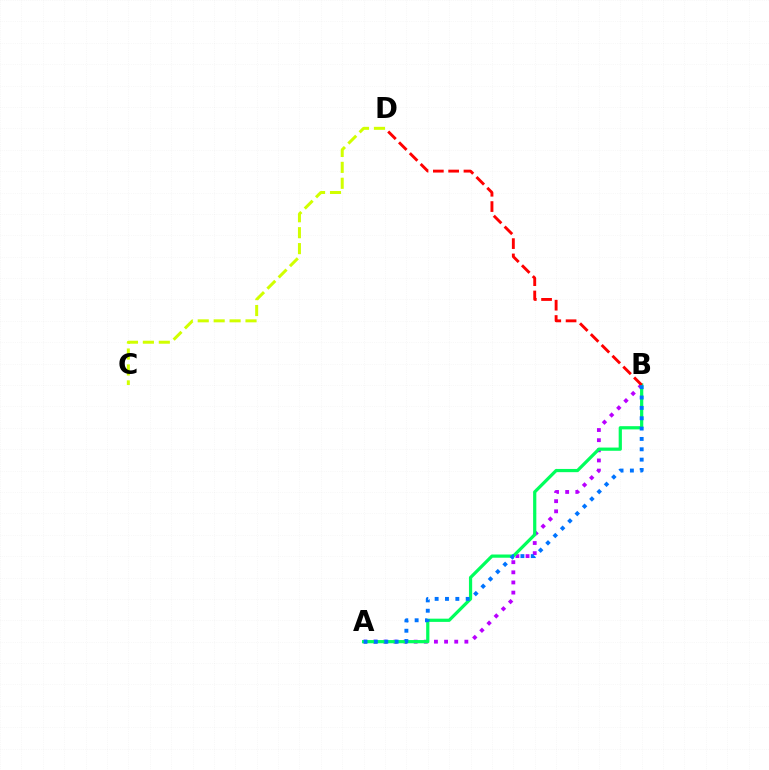{('A', 'B'): [{'color': '#b900ff', 'line_style': 'dotted', 'thickness': 2.75}, {'color': '#00ff5c', 'line_style': 'solid', 'thickness': 2.32}, {'color': '#0074ff', 'line_style': 'dotted', 'thickness': 2.81}], ('C', 'D'): [{'color': '#d1ff00', 'line_style': 'dashed', 'thickness': 2.16}], ('B', 'D'): [{'color': '#ff0000', 'line_style': 'dashed', 'thickness': 2.08}]}